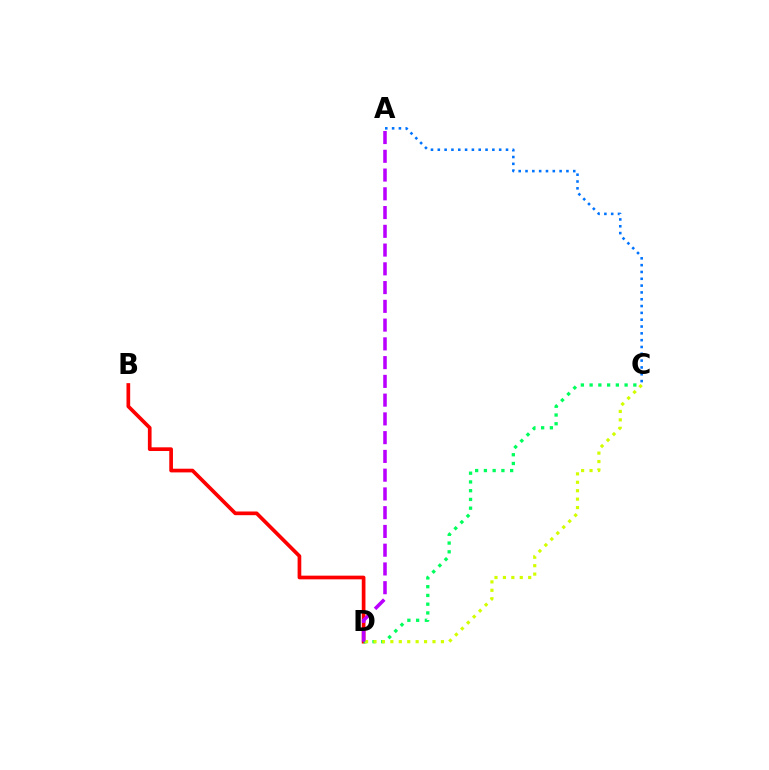{('A', 'C'): [{'color': '#0074ff', 'line_style': 'dotted', 'thickness': 1.85}], ('B', 'D'): [{'color': '#ff0000', 'line_style': 'solid', 'thickness': 2.66}], ('C', 'D'): [{'color': '#00ff5c', 'line_style': 'dotted', 'thickness': 2.38}, {'color': '#d1ff00', 'line_style': 'dotted', 'thickness': 2.29}], ('A', 'D'): [{'color': '#b900ff', 'line_style': 'dashed', 'thickness': 2.55}]}